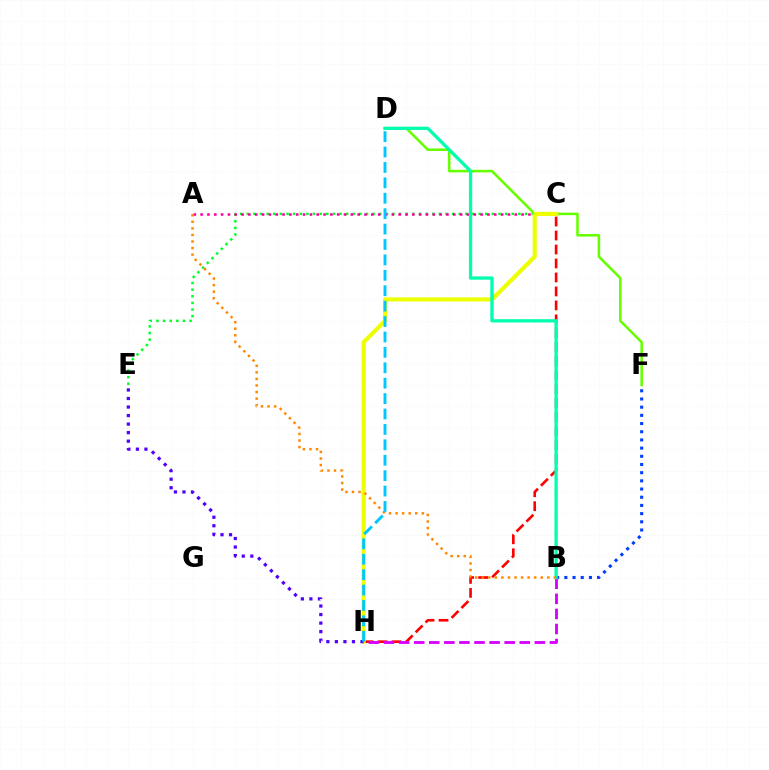{('B', 'F'): [{'color': '#003fff', 'line_style': 'dotted', 'thickness': 2.22}], ('D', 'F'): [{'color': '#66ff00', 'line_style': 'solid', 'thickness': 1.84}], ('C', 'E'): [{'color': '#00ff27', 'line_style': 'dotted', 'thickness': 1.8}], ('C', 'H'): [{'color': '#ff0000', 'line_style': 'dashed', 'thickness': 1.9}, {'color': '#eeff00', 'line_style': 'solid', 'thickness': 2.96}], ('B', 'H'): [{'color': '#d600ff', 'line_style': 'dashed', 'thickness': 2.05}], ('A', 'C'): [{'color': '#ff00a0', 'line_style': 'dotted', 'thickness': 1.86}], ('B', 'D'): [{'color': '#00ffaf', 'line_style': 'solid', 'thickness': 2.37}], ('A', 'B'): [{'color': '#ff8800', 'line_style': 'dotted', 'thickness': 1.78}], ('E', 'H'): [{'color': '#4f00ff', 'line_style': 'dotted', 'thickness': 2.32}], ('D', 'H'): [{'color': '#00c7ff', 'line_style': 'dashed', 'thickness': 2.09}]}